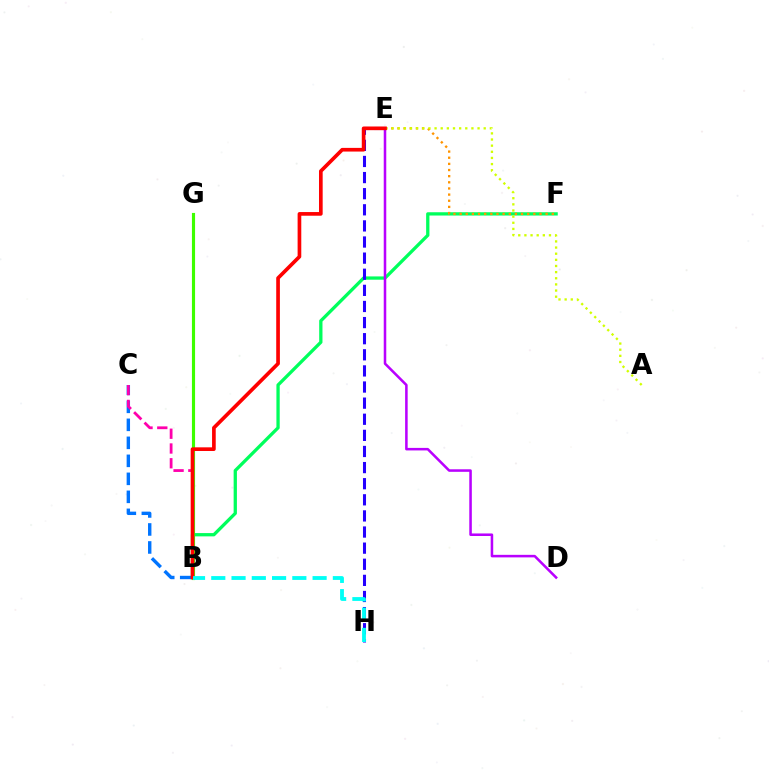{('B', 'F'): [{'color': '#00ff5c', 'line_style': 'solid', 'thickness': 2.37}], ('E', 'F'): [{'color': '#ff9400', 'line_style': 'dotted', 'thickness': 1.67}], ('A', 'E'): [{'color': '#d1ff00', 'line_style': 'dotted', 'thickness': 1.67}], ('D', 'E'): [{'color': '#b900ff', 'line_style': 'solid', 'thickness': 1.83}], ('B', 'C'): [{'color': '#0074ff', 'line_style': 'dashed', 'thickness': 2.45}, {'color': '#ff00ac', 'line_style': 'dashed', 'thickness': 2.01}], ('E', 'H'): [{'color': '#2500ff', 'line_style': 'dashed', 'thickness': 2.19}], ('B', 'G'): [{'color': '#3dff00', 'line_style': 'solid', 'thickness': 2.26}], ('B', 'E'): [{'color': '#ff0000', 'line_style': 'solid', 'thickness': 2.64}], ('B', 'H'): [{'color': '#00fff6', 'line_style': 'dashed', 'thickness': 2.75}]}